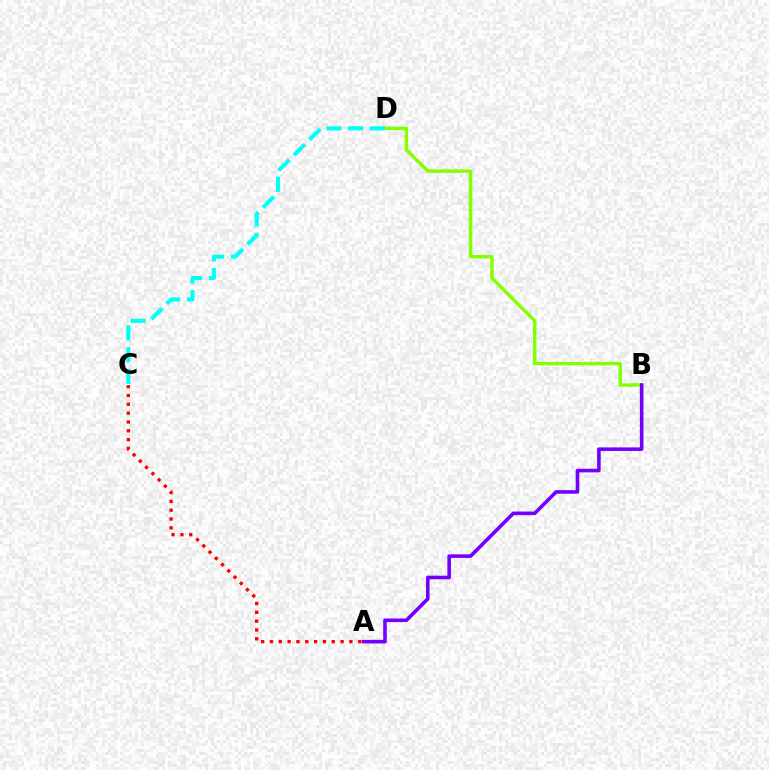{('A', 'C'): [{'color': '#ff0000', 'line_style': 'dotted', 'thickness': 2.4}], ('B', 'D'): [{'color': '#84ff00', 'line_style': 'solid', 'thickness': 2.45}], ('C', 'D'): [{'color': '#00fff6', 'line_style': 'dashed', 'thickness': 2.95}], ('A', 'B'): [{'color': '#7200ff', 'line_style': 'solid', 'thickness': 2.58}]}